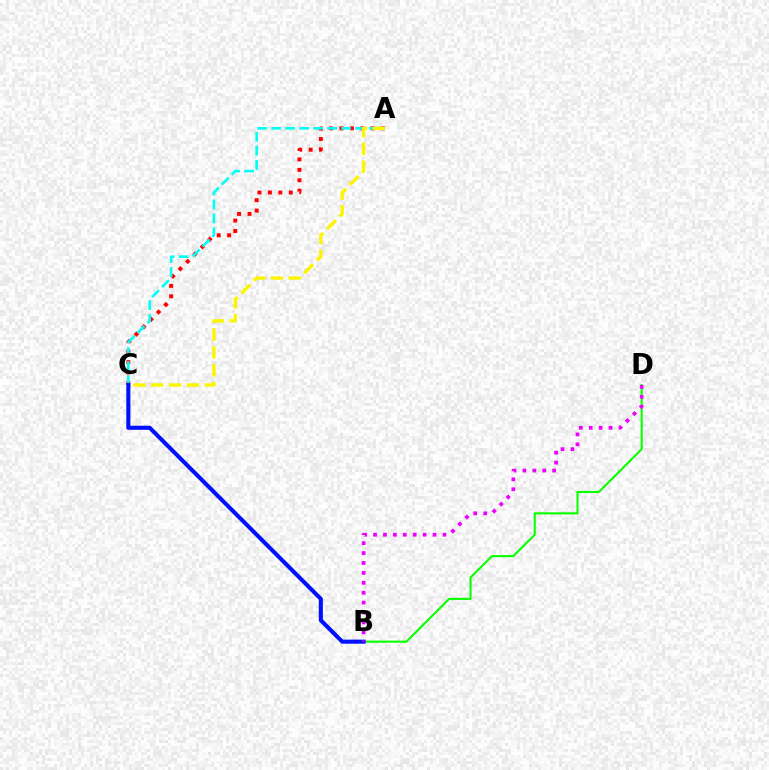{('A', 'C'): [{'color': '#ff0000', 'line_style': 'dotted', 'thickness': 2.84}, {'color': '#00fff6', 'line_style': 'dashed', 'thickness': 1.9}, {'color': '#fcf500', 'line_style': 'dashed', 'thickness': 2.42}], ('B', 'D'): [{'color': '#08ff00', 'line_style': 'solid', 'thickness': 1.51}, {'color': '#ee00ff', 'line_style': 'dotted', 'thickness': 2.69}], ('B', 'C'): [{'color': '#0010ff', 'line_style': 'solid', 'thickness': 2.94}]}